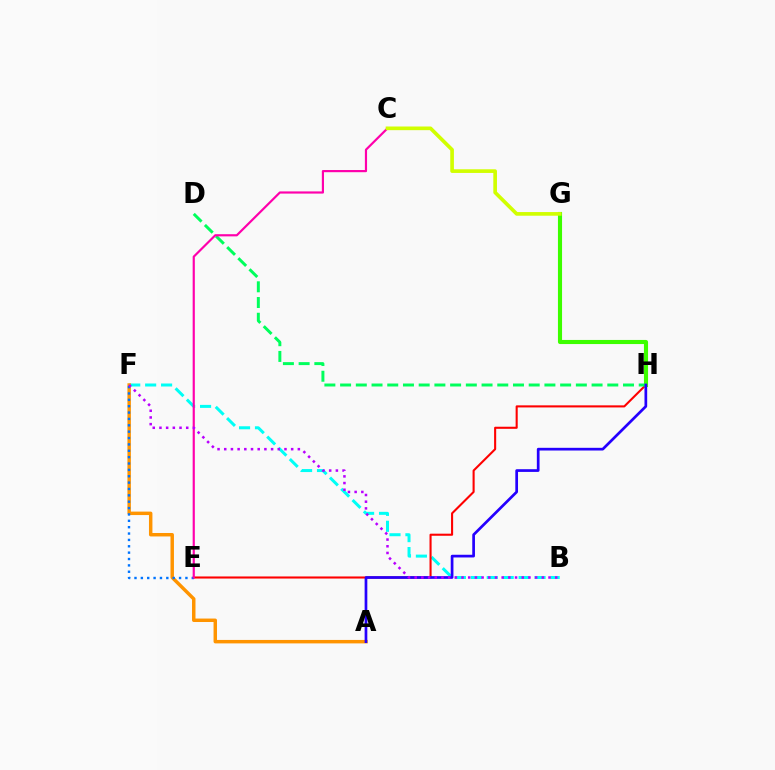{('B', 'F'): [{'color': '#00fff6', 'line_style': 'dashed', 'thickness': 2.16}, {'color': '#b900ff', 'line_style': 'dotted', 'thickness': 1.82}], ('E', 'H'): [{'color': '#ff0000', 'line_style': 'solid', 'thickness': 1.5}], ('G', 'H'): [{'color': '#3dff00', 'line_style': 'solid', 'thickness': 2.96}], ('A', 'F'): [{'color': '#ff9400', 'line_style': 'solid', 'thickness': 2.49}], ('E', 'F'): [{'color': '#0074ff', 'line_style': 'dotted', 'thickness': 1.73}], ('D', 'H'): [{'color': '#00ff5c', 'line_style': 'dashed', 'thickness': 2.14}], ('A', 'H'): [{'color': '#2500ff', 'line_style': 'solid', 'thickness': 1.95}], ('C', 'E'): [{'color': '#ff00ac', 'line_style': 'solid', 'thickness': 1.57}], ('C', 'G'): [{'color': '#d1ff00', 'line_style': 'solid', 'thickness': 2.64}]}